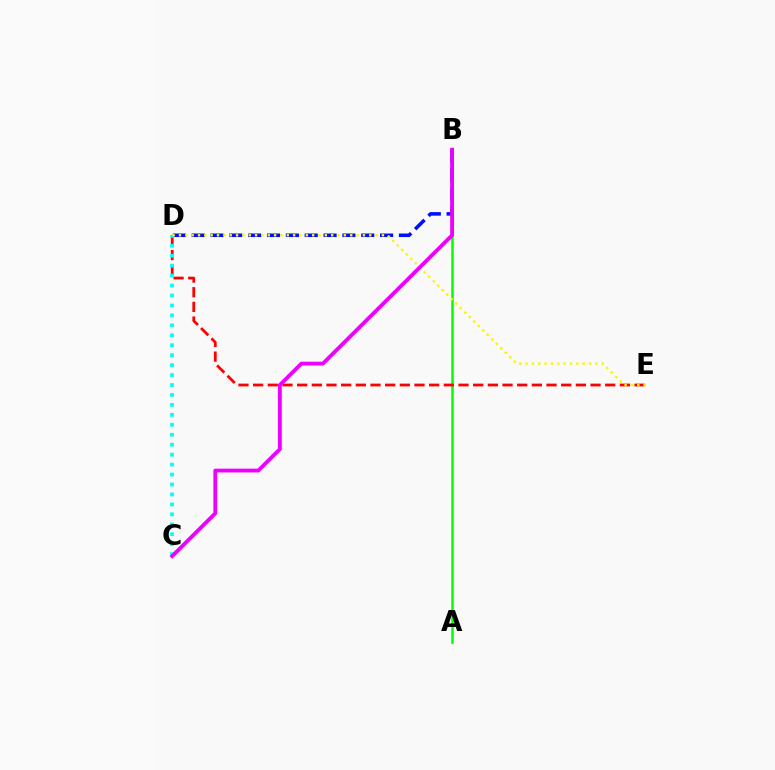{('A', 'B'): [{'color': '#08ff00', 'line_style': 'solid', 'thickness': 1.85}], ('B', 'D'): [{'color': '#0010ff', 'line_style': 'dashed', 'thickness': 2.56}], ('D', 'E'): [{'color': '#ff0000', 'line_style': 'dashed', 'thickness': 1.99}, {'color': '#fcf500', 'line_style': 'dotted', 'thickness': 1.72}], ('C', 'D'): [{'color': '#00fff6', 'line_style': 'dotted', 'thickness': 2.7}], ('B', 'C'): [{'color': '#ee00ff', 'line_style': 'solid', 'thickness': 2.76}]}